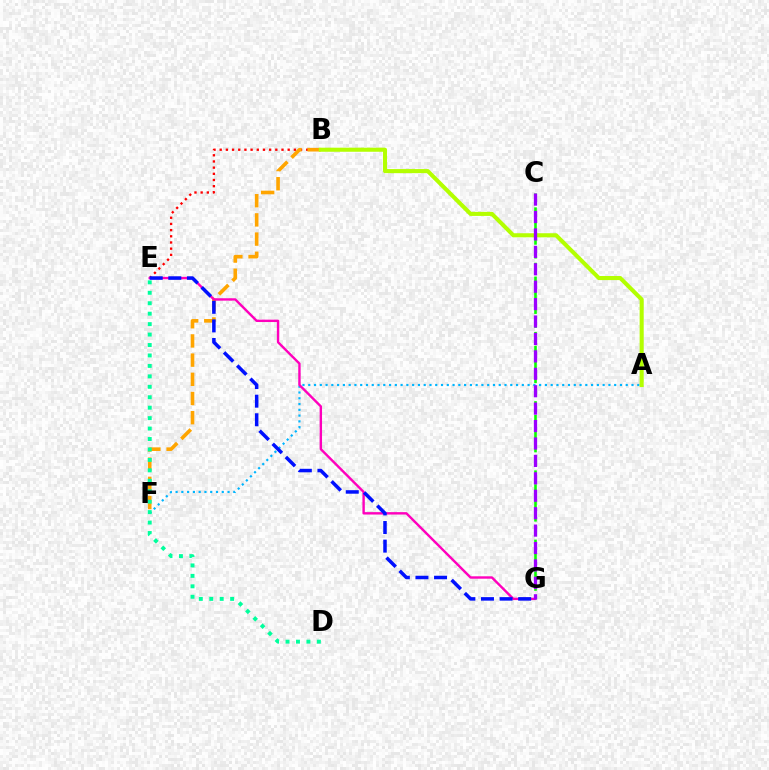{('A', 'F'): [{'color': '#00b5ff', 'line_style': 'dotted', 'thickness': 1.57}], ('B', 'E'): [{'color': '#ff0000', 'line_style': 'dotted', 'thickness': 1.68}], ('B', 'F'): [{'color': '#ffa500', 'line_style': 'dashed', 'thickness': 2.61}], ('C', 'G'): [{'color': '#08ff00', 'line_style': 'dashed', 'thickness': 1.88}, {'color': '#9b00ff', 'line_style': 'dashed', 'thickness': 2.37}], ('E', 'G'): [{'color': '#ff00bd', 'line_style': 'solid', 'thickness': 1.73}, {'color': '#0010ff', 'line_style': 'dashed', 'thickness': 2.53}], ('A', 'B'): [{'color': '#b3ff00', 'line_style': 'solid', 'thickness': 2.93}], ('D', 'E'): [{'color': '#00ff9d', 'line_style': 'dotted', 'thickness': 2.84}]}